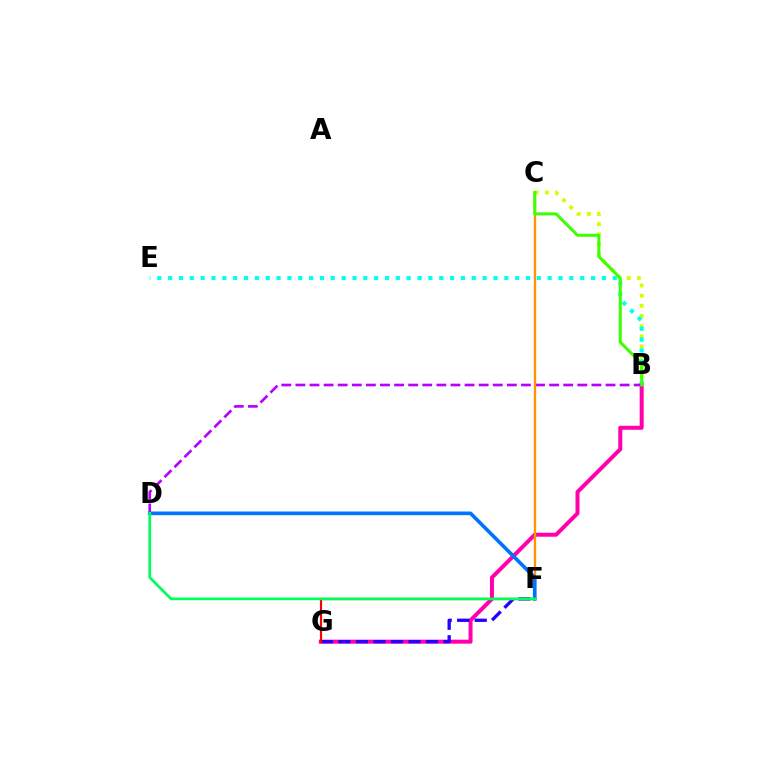{('B', 'C'): [{'color': '#d1ff00', 'line_style': 'dotted', 'thickness': 2.76}, {'color': '#3dff00', 'line_style': 'solid', 'thickness': 2.17}], ('B', 'G'): [{'color': '#ff00ac', 'line_style': 'solid', 'thickness': 2.87}], ('B', 'E'): [{'color': '#00fff6', 'line_style': 'dotted', 'thickness': 2.95}], ('F', 'G'): [{'color': '#2500ff', 'line_style': 'dashed', 'thickness': 2.38}, {'color': '#ff0000', 'line_style': 'solid', 'thickness': 1.57}], ('B', 'D'): [{'color': '#b900ff', 'line_style': 'dashed', 'thickness': 1.91}], ('C', 'F'): [{'color': '#ff9400', 'line_style': 'solid', 'thickness': 1.7}], ('D', 'F'): [{'color': '#0074ff', 'line_style': 'solid', 'thickness': 2.62}, {'color': '#00ff5c', 'line_style': 'solid', 'thickness': 1.96}]}